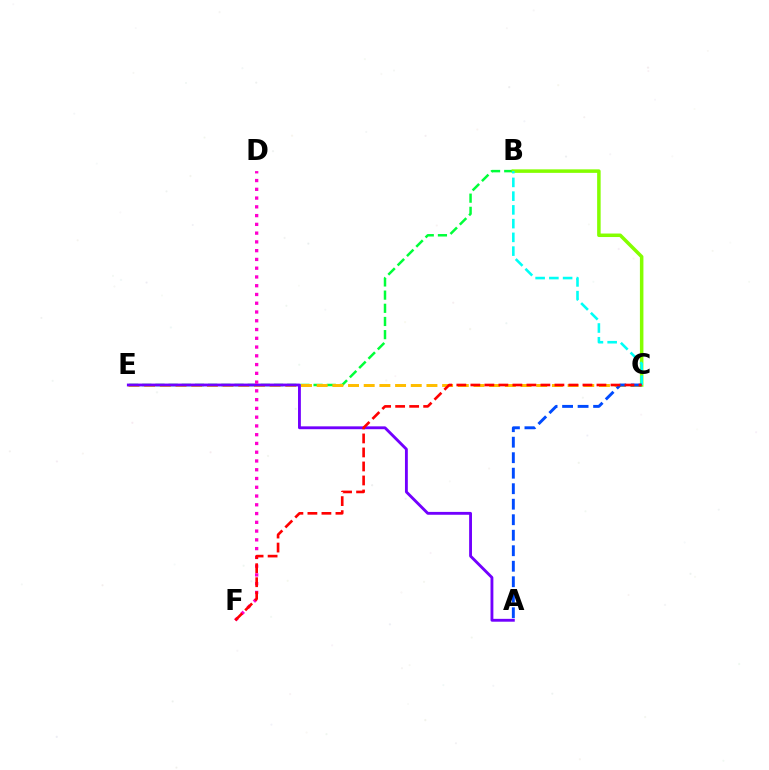{('B', 'E'): [{'color': '#00ff39', 'line_style': 'dashed', 'thickness': 1.79}], ('C', 'E'): [{'color': '#ffbd00', 'line_style': 'dashed', 'thickness': 2.13}], ('B', 'C'): [{'color': '#84ff00', 'line_style': 'solid', 'thickness': 2.53}, {'color': '#00fff6', 'line_style': 'dashed', 'thickness': 1.87}], ('A', 'C'): [{'color': '#004bff', 'line_style': 'dashed', 'thickness': 2.11}], ('A', 'E'): [{'color': '#7200ff', 'line_style': 'solid', 'thickness': 2.05}], ('D', 'F'): [{'color': '#ff00cf', 'line_style': 'dotted', 'thickness': 2.38}], ('C', 'F'): [{'color': '#ff0000', 'line_style': 'dashed', 'thickness': 1.9}]}